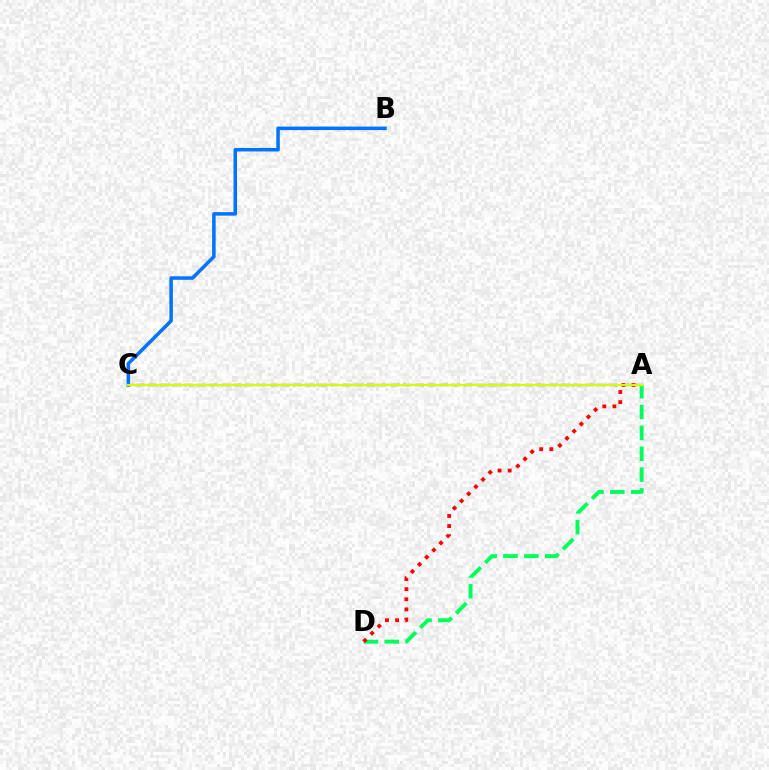{('A', 'C'): [{'color': '#b900ff', 'line_style': 'dashed', 'thickness': 1.65}, {'color': '#d1ff00', 'line_style': 'solid', 'thickness': 1.63}], ('A', 'D'): [{'color': '#00ff5c', 'line_style': 'dashed', 'thickness': 2.83}, {'color': '#ff0000', 'line_style': 'dotted', 'thickness': 2.75}], ('B', 'C'): [{'color': '#0074ff', 'line_style': 'solid', 'thickness': 2.53}]}